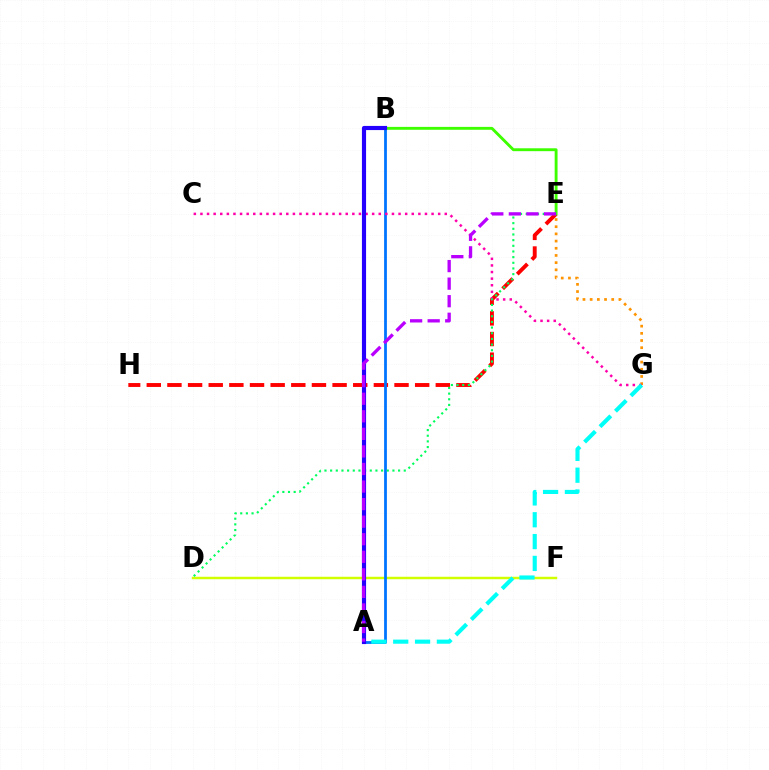{('D', 'F'): [{'color': '#d1ff00', 'line_style': 'solid', 'thickness': 1.77}], ('E', 'H'): [{'color': '#ff0000', 'line_style': 'dashed', 'thickness': 2.8}], ('A', 'B'): [{'color': '#0074ff', 'line_style': 'solid', 'thickness': 2.01}, {'color': '#2500ff', 'line_style': 'solid', 'thickness': 2.99}], ('E', 'G'): [{'color': '#ff9400', 'line_style': 'dotted', 'thickness': 1.95}], ('B', 'E'): [{'color': '#3dff00', 'line_style': 'solid', 'thickness': 2.07}], ('C', 'G'): [{'color': '#ff00ac', 'line_style': 'dotted', 'thickness': 1.79}], ('A', 'G'): [{'color': '#00fff6', 'line_style': 'dashed', 'thickness': 2.97}], ('D', 'E'): [{'color': '#00ff5c', 'line_style': 'dotted', 'thickness': 1.54}], ('A', 'E'): [{'color': '#b900ff', 'line_style': 'dashed', 'thickness': 2.39}]}